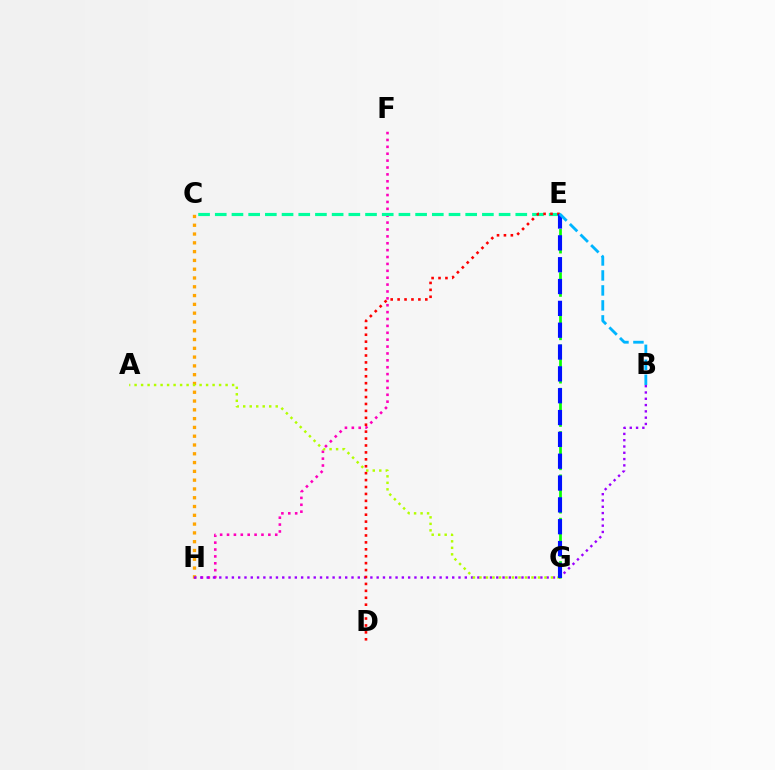{('F', 'H'): [{'color': '#ff00bd', 'line_style': 'dotted', 'thickness': 1.87}], ('C', 'H'): [{'color': '#ffa500', 'line_style': 'dotted', 'thickness': 2.39}], ('C', 'E'): [{'color': '#00ff9d', 'line_style': 'dashed', 'thickness': 2.27}], ('B', 'H'): [{'color': '#9b00ff', 'line_style': 'dotted', 'thickness': 1.71}], ('D', 'E'): [{'color': '#ff0000', 'line_style': 'dotted', 'thickness': 1.88}], ('A', 'G'): [{'color': '#b3ff00', 'line_style': 'dotted', 'thickness': 1.77}], ('E', 'G'): [{'color': '#08ff00', 'line_style': 'dashed', 'thickness': 1.96}, {'color': '#0010ff', 'line_style': 'dashed', 'thickness': 2.97}], ('B', 'E'): [{'color': '#00b5ff', 'line_style': 'dashed', 'thickness': 2.04}]}